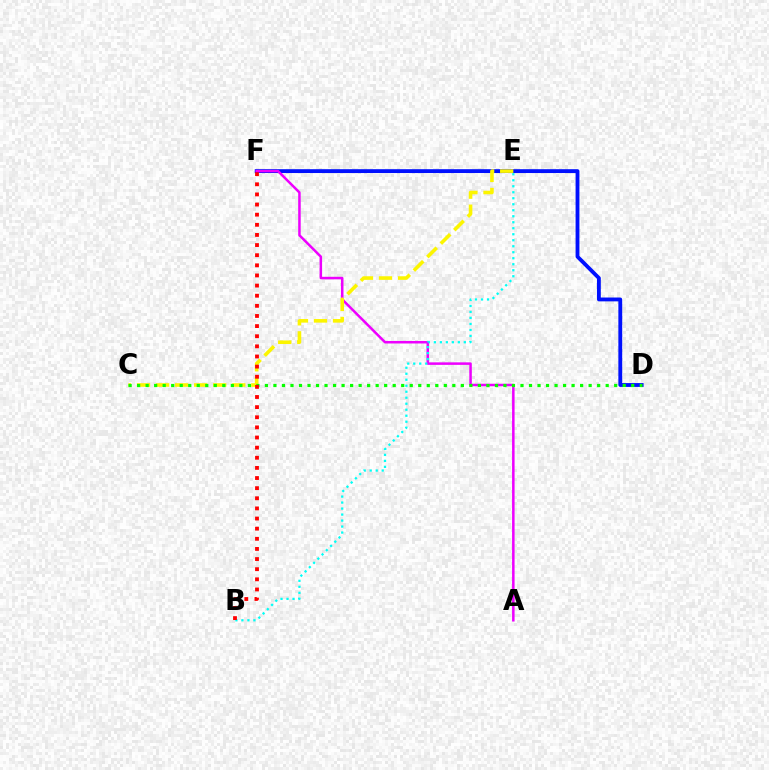{('D', 'F'): [{'color': '#0010ff', 'line_style': 'solid', 'thickness': 2.76}], ('A', 'F'): [{'color': '#ee00ff', 'line_style': 'solid', 'thickness': 1.81}], ('C', 'E'): [{'color': '#fcf500', 'line_style': 'dashed', 'thickness': 2.59}], ('B', 'E'): [{'color': '#00fff6', 'line_style': 'dotted', 'thickness': 1.63}], ('C', 'D'): [{'color': '#08ff00', 'line_style': 'dotted', 'thickness': 2.31}], ('B', 'F'): [{'color': '#ff0000', 'line_style': 'dotted', 'thickness': 2.75}]}